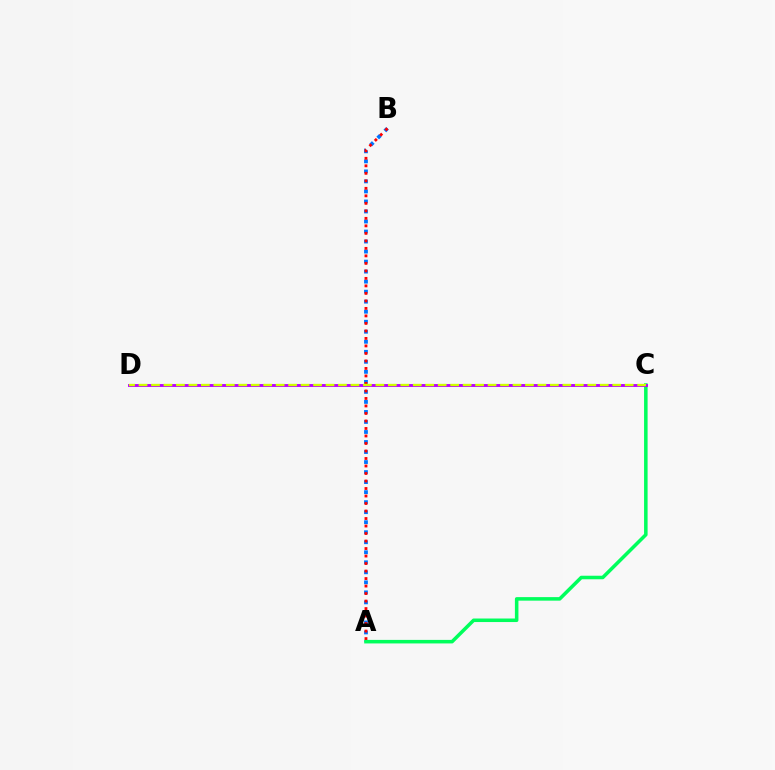{('A', 'B'): [{'color': '#0074ff', 'line_style': 'dotted', 'thickness': 2.72}, {'color': '#ff0000', 'line_style': 'dotted', 'thickness': 2.04}], ('A', 'C'): [{'color': '#00ff5c', 'line_style': 'solid', 'thickness': 2.54}], ('C', 'D'): [{'color': '#b900ff', 'line_style': 'solid', 'thickness': 2.08}, {'color': '#d1ff00', 'line_style': 'dashed', 'thickness': 1.69}]}